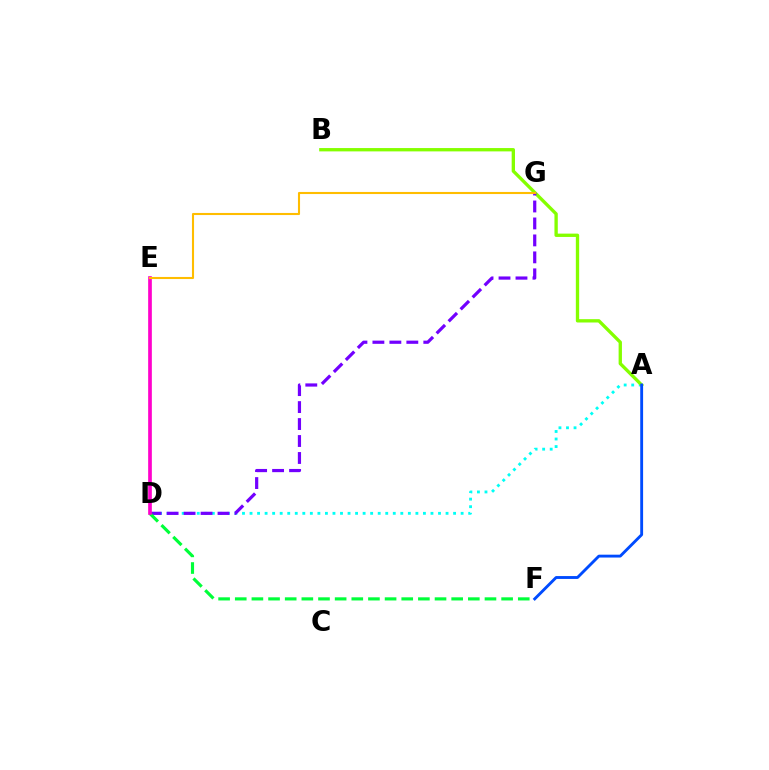{('D', 'E'): [{'color': '#ff0000', 'line_style': 'solid', 'thickness': 1.64}, {'color': '#ff00cf', 'line_style': 'solid', 'thickness': 2.61}], ('A', 'D'): [{'color': '#00fff6', 'line_style': 'dotted', 'thickness': 2.05}], ('A', 'B'): [{'color': '#84ff00', 'line_style': 'solid', 'thickness': 2.4}], ('D', 'G'): [{'color': '#7200ff', 'line_style': 'dashed', 'thickness': 2.3}], ('D', 'F'): [{'color': '#00ff39', 'line_style': 'dashed', 'thickness': 2.26}], ('E', 'G'): [{'color': '#ffbd00', 'line_style': 'solid', 'thickness': 1.51}], ('A', 'F'): [{'color': '#004bff', 'line_style': 'solid', 'thickness': 2.06}]}